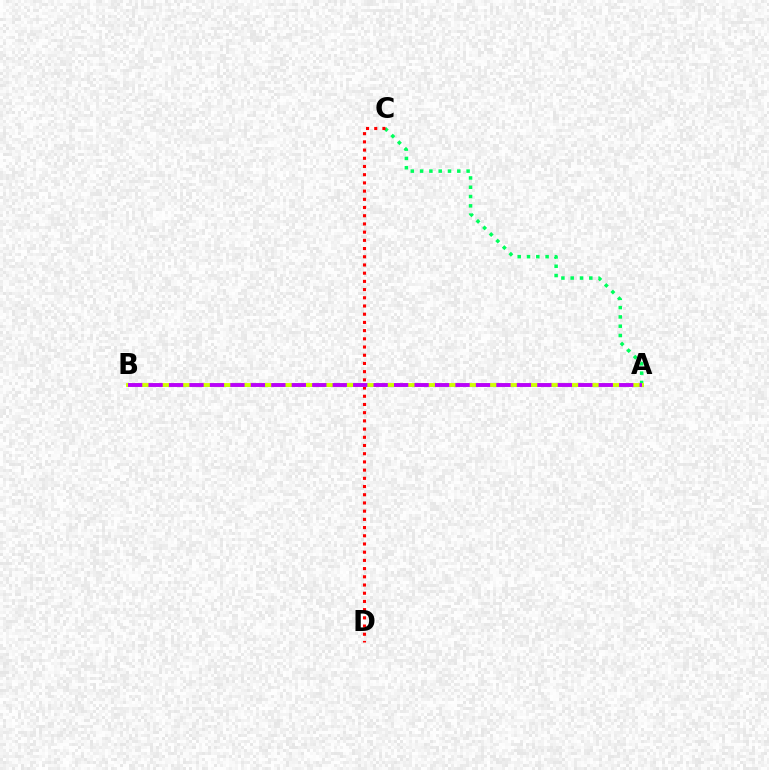{('A', 'C'): [{'color': '#00ff5c', 'line_style': 'dotted', 'thickness': 2.53}], ('C', 'D'): [{'color': '#ff0000', 'line_style': 'dotted', 'thickness': 2.23}], ('A', 'B'): [{'color': '#0074ff', 'line_style': 'solid', 'thickness': 1.89}, {'color': '#d1ff00', 'line_style': 'solid', 'thickness': 2.78}, {'color': '#b900ff', 'line_style': 'dashed', 'thickness': 2.78}]}